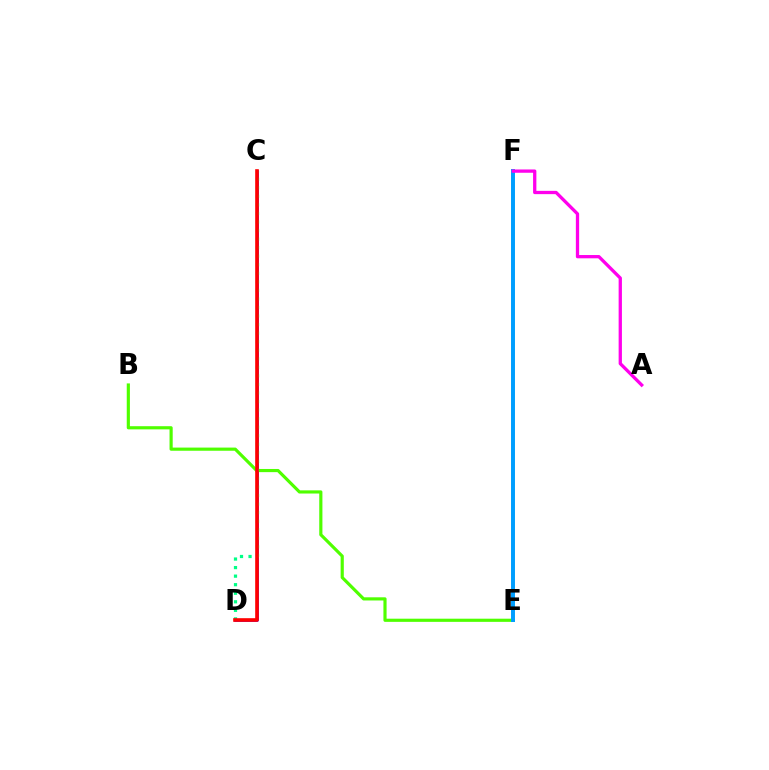{('E', 'F'): [{'color': '#ffd500', 'line_style': 'solid', 'thickness': 1.55}, {'color': '#009eff', 'line_style': 'solid', 'thickness': 2.85}], ('B', 'E'): [{'color': '#4fff00', 'line_style': 'solid', 'thickness': 2.28}], ('C', 'D'): [{'color': '#3700ff', 'line_style': 'solid', 'thickness': 1.89}, {'color': '#00ff86', 'line_style': 'dotted', 'thickness': 2.32}, {'color': '#ff0000', 'line_style': 'solid', 'thickness': 2.61}], ('A', 'F'): [{'color': '#ff00ed', 'line_style': 'solid', 'thickness': 2.37}]}